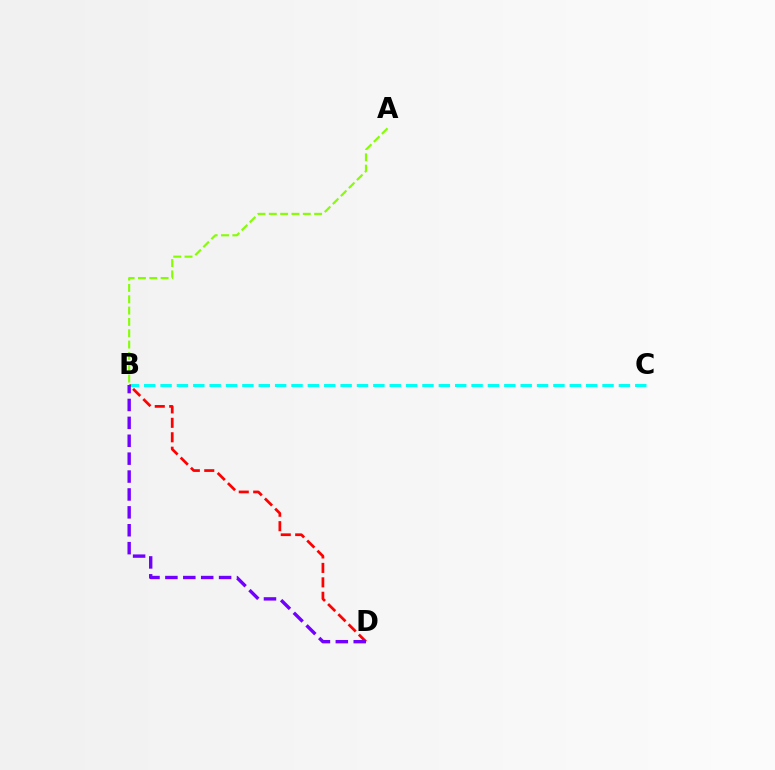{('B', 'C'): [{'color': '#00fff6', 'line_style': 'dashed', 'thickness': 2.22}], ('B', 'D'): [{'color': '#ff0000', 'line_style': 'dashed', 'thickness': 1.96}, {'color': '#7200ff', 'line_style': 'dashed', 'thickness': 2.43}], ('A', 'B'): [{'color': '#84ff00', 'line_style': 'dashed', 'thickness': 1.54}]}